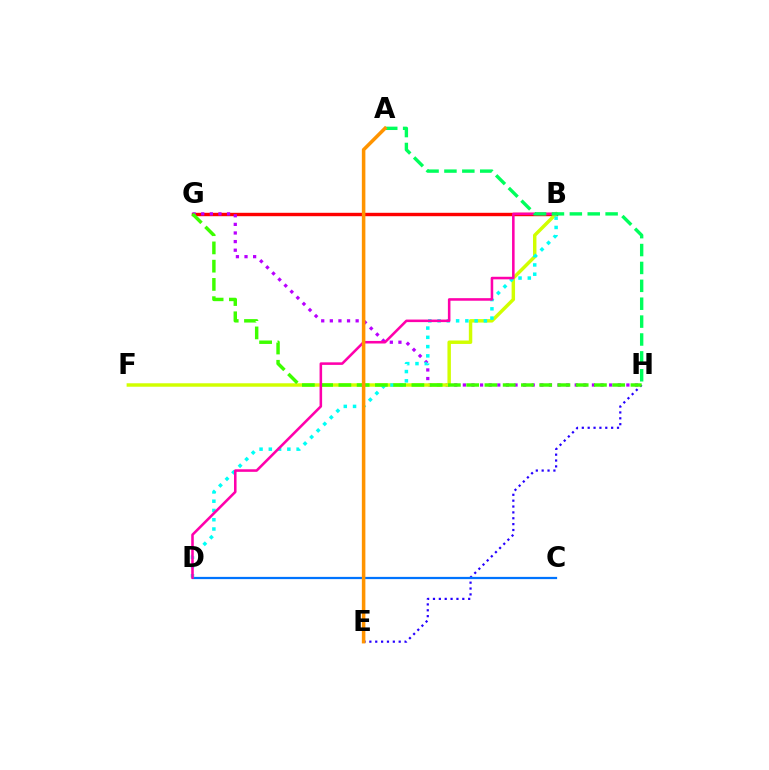{('E', 'H'): [{'color': '#2500ff', 'line_style': 'dotted', 'thickness': 1.59}], ('B', 'G'): [{'color': '#ff0000', 'line_style': 'solid', 'thickness': 2.45}], ('C', 'D'): [{'color': '#0074ff', 'line_style': 'solid', 'thickness': 1.61}], ('G', 'H'): [{'color': '#b900ff', 'line_style': 'dotted', 'thickness': 2.34}, {'color': '#3dff00', 'line_style': 'dashed', 'thickness': 2.48}], ('B', 'F'): [{'color': '#d1ff00', 'line_style': 'solid', 'thickness': 2.48}], ('B', 'D'): [{'color': '#00fff6', 'line_style': 'dotted', 'thickness': 2.52}, {'color': '#ff00ac', 'line_style': 'solid', 'thickness': 1.84}], ('A', 'H'): [{'color': '#00ff5c', 'line_style': 'dashed', 'thickness': 2.43}], ('A', 'E'): [{'color': '#ff9400', 'line_style': 'solid', 'thickness': 2.54}]}